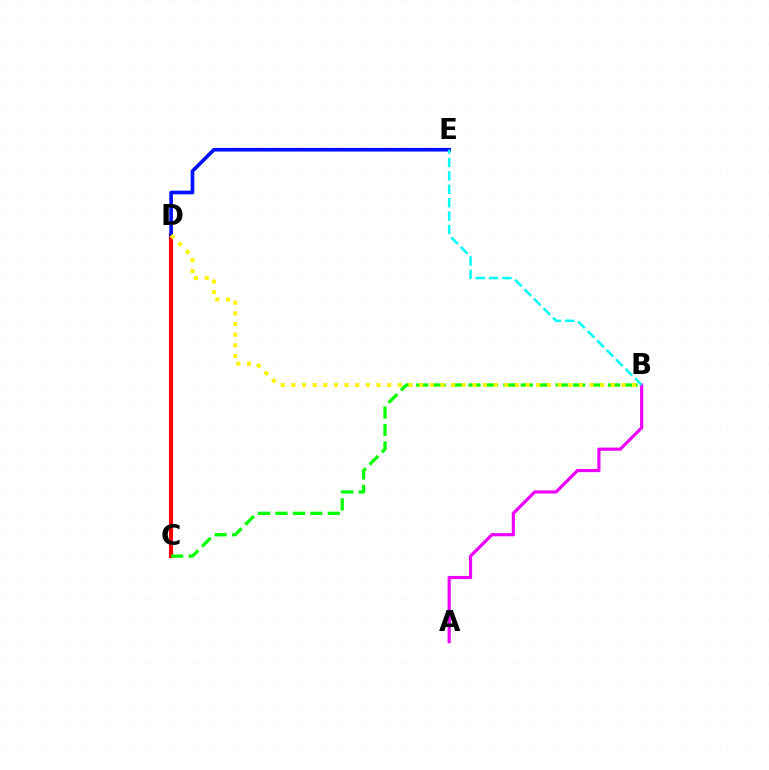{('C', 'D'): [{'color': '#ff0000', 'line_style': 'solid', 'thickness': 2.98}], ('B', 'C'): [{'color': '#08ff00', 'line_style': 'dashed', 'thickness': 2.37}], ('D', 'E'): [{'color': '#0010ff', 'line_style': 'solid', 'thickness': 2.61}], ('A', 'B'): [{'color': '#ee00ff', 'line_style': 'solid', 'thickness': 2.28}], ('B', 'E'): [{'color': '#00fff6', 'line_style': 'dashed', 'thickness': 1.82}], ('B', 'D'): [{'color': '#fcf500', 'line_style': 'dotted', 'thickness': 2.89}]}